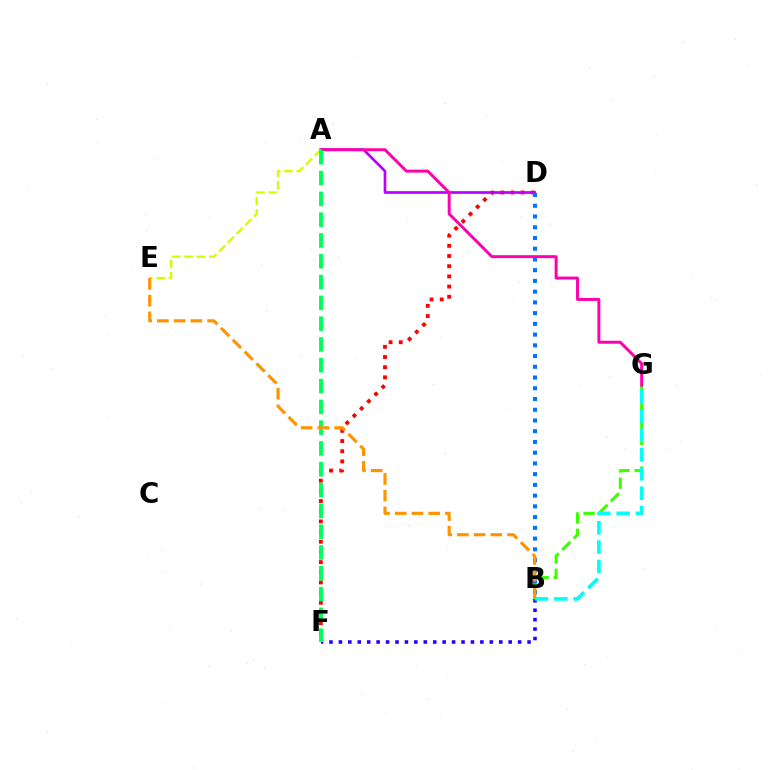{('D', 'F'): [{'color': '#ff0000', 'line_style': 'dotted', 'thickness': 2.76}], ('A', 'D'): [{'color': '#b900ff', 'line_style': 'solid', 'thickness': 1.93}], ('B', 'F'): [{'color': '#2500ff', 'line_style': 'dotted', 'thickness': 2.56}], ('B', 'G'): [{'color': '#3dff00', 'line_style': 'dashed', 'thickness': 2.21}, {'color': '#00fff6', 'line_style': 'dashed', 'thickness': 2.63}], ('B', 'D'): [{'color': '#0074ff', 'line_style': 'dotted', 'thickness': 2.92}], ('A', 'G'): [{'color': '#ff00ac', 'line_style': 'solid', 'thickness': 2.13}], ('A', 'E'): [{'color': '#d1ff00', 'line_style': 'dashed', 'thickness': 1.68}], ('A', 'F'): [{'color': '#00ff5c', 'line_style': 'dashed', 'thickness': 2.83}], ('B', 'E'): [{'color': '#ff9400', 'line_style': 'dashed', 'thickness': 2.27}]}